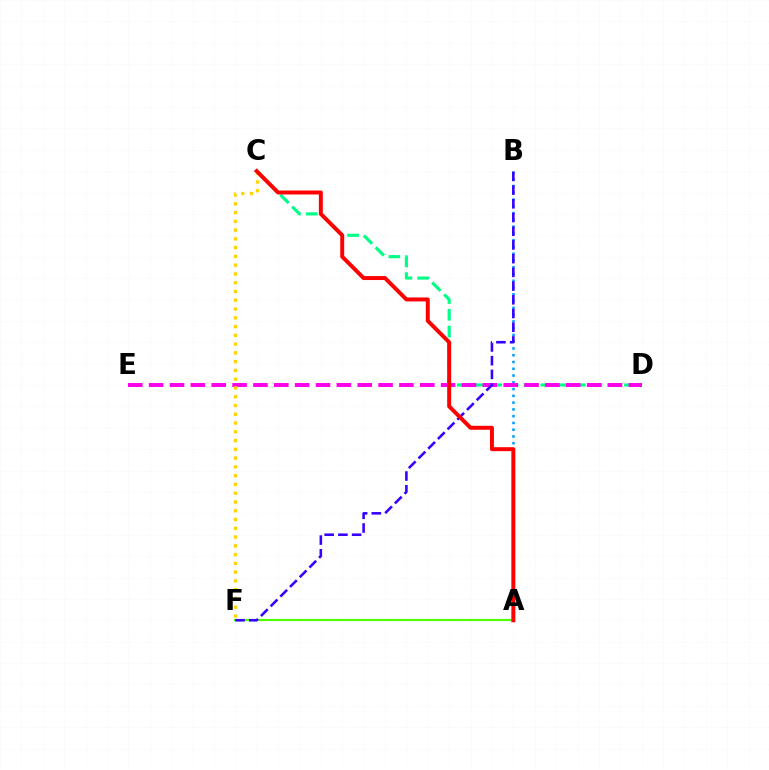{('A', 'B'): [{'color': '#009eff', 'line_style': 'dotted', 'thickness': 1.84}], ('C', 'D'): [{'color': '#00ff86', 'line_style': 'dashed', 'thickness': 2.27}], ('D', 'E'): [{'color': '#ff00ed', 'line_style': 'dashed', 'thickness': 2.83}], ('A', 'F'): [{'color': '#4fff00', 'line_style': 'solid', 'thickness': 1.57}], ('B', 'F'): [{'color': '#3700ff', 'line_style': 'dashed', 'thickness': 1.86}], ('C', 'F'): [{'color': '#ffd500', 'line_style': 'dotted', 'thickness': 2.38}], ('A', 'C'): [{'color': '#ff0000', 'line_style': 'solid', 'thickness': 2.85}]}